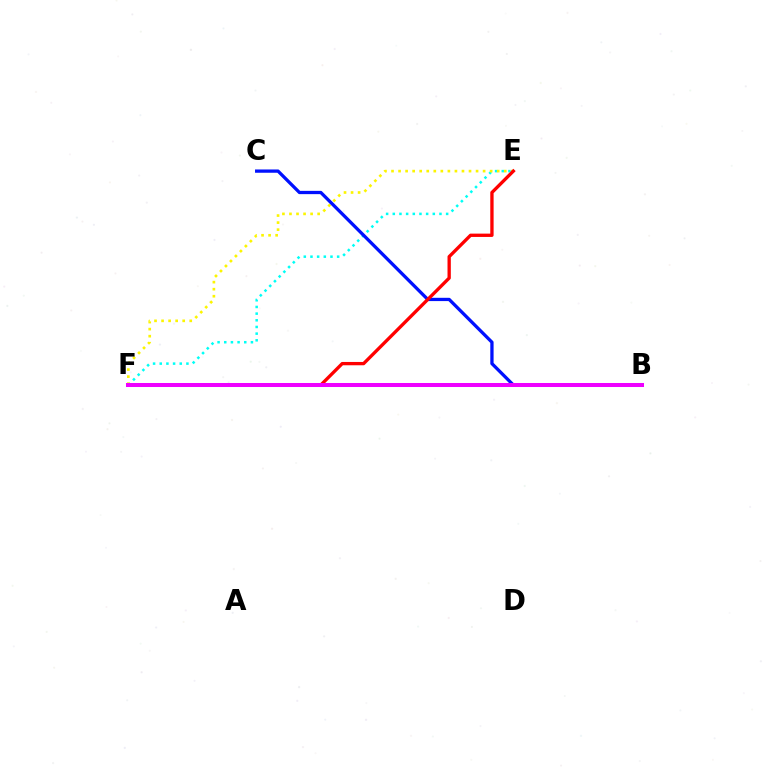{('E', 'F'): [{'color': '#00fff6', 'line_style': 'dotted', 'thickness': 1.81}, {'color': '#fcf500', 'line_style': 'dotted', 'thickness': 1.91}, {'color': '#ff0000', 'line_style': 'solid', 'thickness': 2.39}], ('B', 'C'): [{'color': '#0010ff', 'line_style': 'solid', 'thickness': 2.36}], ('B', 'F'): [{'color': '#08ff00', 'line_style': 'solid', 'thickness': 2.02}, {'color': '#ee00ff', 'line_style': 'solid', 'thickness': 2.89}]}